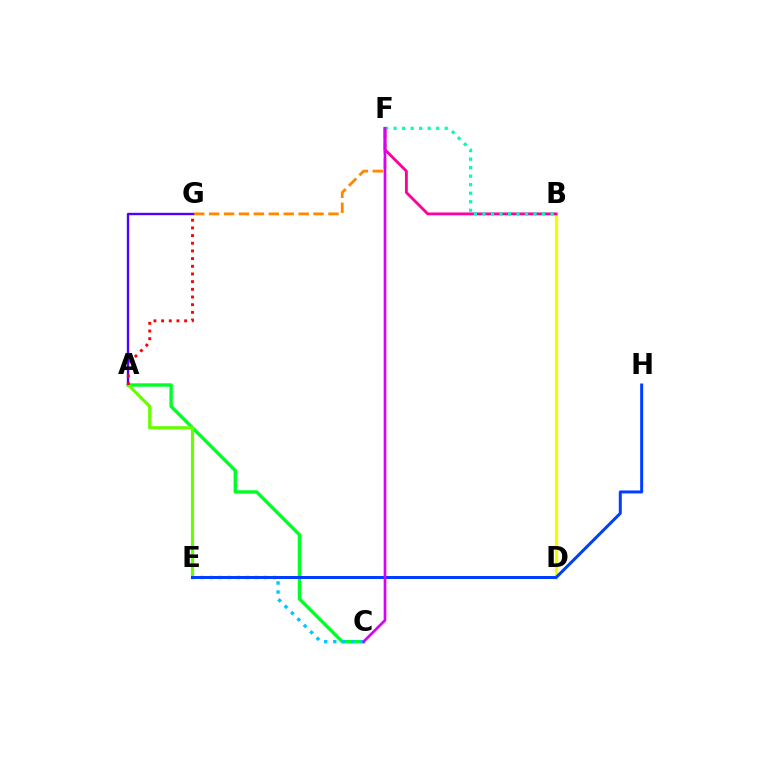{('B', 'D'): [{'color': '#eeff00', 'line_style': 'solid', 'thickness': 2.37}], ('A', 'C'): [{'color': '#00ff27', 'line_style': 'solid', 'thickness': 2.44}], ('F', 'G'): [{'color': '#ff8800', 'line_style': 'dashed', 'thickness': 2.03}], ('B', 'F'): [{'color': '#ff00a0', 'line_style': 'solid', 'thickness': 2.05}, {'color': '#00ffaf', 'line_style': 'dotted', 'thickness': 2.31}], ('C', 'E'): [{'color': '#00c7ff', 'line_style': 'dotted', 'thickness': 2.46}], ('A', 'G'): [{'color': '#4f00ff', 'line_style': 'solid', 'thickness': 1.71}, {'color': '#ff0000', 'line_style': 'dotted', 'thickness': 2.09}], ('A', 'E'): [{'color': '#66ff00', 'line_style': 'solid', 'thickness': 2.29}], ('E', 'H'): [{'color': '#003fff', 'line_style': 'solid', 'thickness': 2.16}], ('C', 'F'): [{'color': '#d600ff', 'line_style': 'solid', 'thickness': 1.92}]}